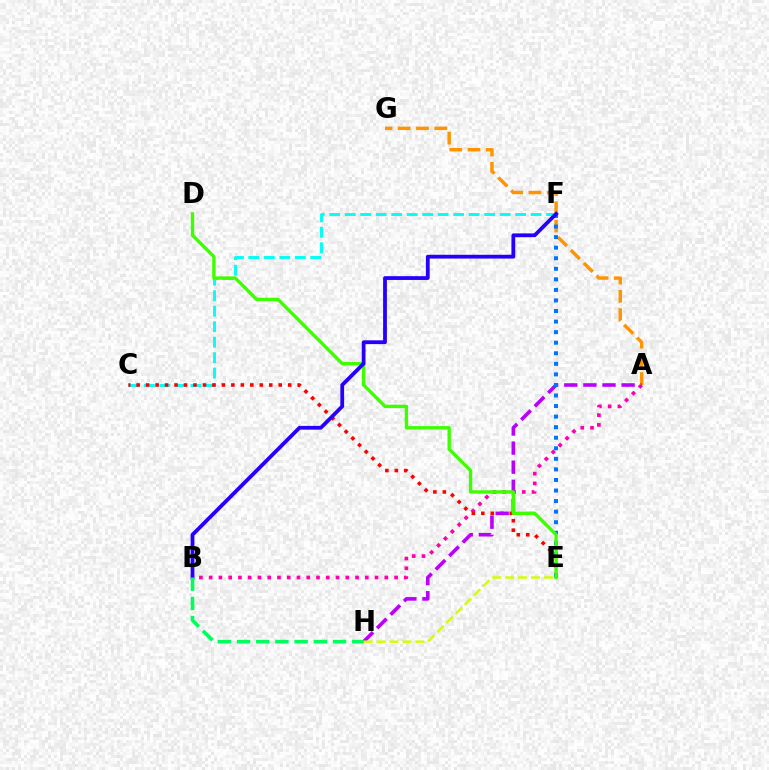{('A', 'B'): [{'color': '#ff00ac', 'line_style': 'dotted', 'thickness': 2.65}], ('C', 'F'): [{'color': '#00fff6', 'line_style': 'dashed', 'thickness': 2.1}], ('C', 'E'): [{'color': '#ff0000', 'line_style': 'dotted', 'thickness': 2.57}], ('A', 'G'): [{'color': '#ff9400', 'line_style': 'dashed', 'thickness': 2.48}], ('A', 'H'): [{'color': '#b900ff', 'line_style': 'dashed', 'thickness': 2.59}], ('E', 'F'): [{'color': '#0074ff', 'line_style': 'dotted', 'thickness': 2.87}], ('D', 'E'): [{'color': '#3dff00', 'line_style': 'solid', 'thickness': 2.43}], ('B', 'F'): [{'color': '#2500ff', 'line_style': 'solid', 'thickness': 2.72}], ('E', 'H'): [{'color': '#d1ff00', 'line_style': 'dashed', 'thickness': 1.76}], ('B', 'H'): [{'color': '#00ff5c', 'line_style': 'dashed', 'thickness': 2.61}]}